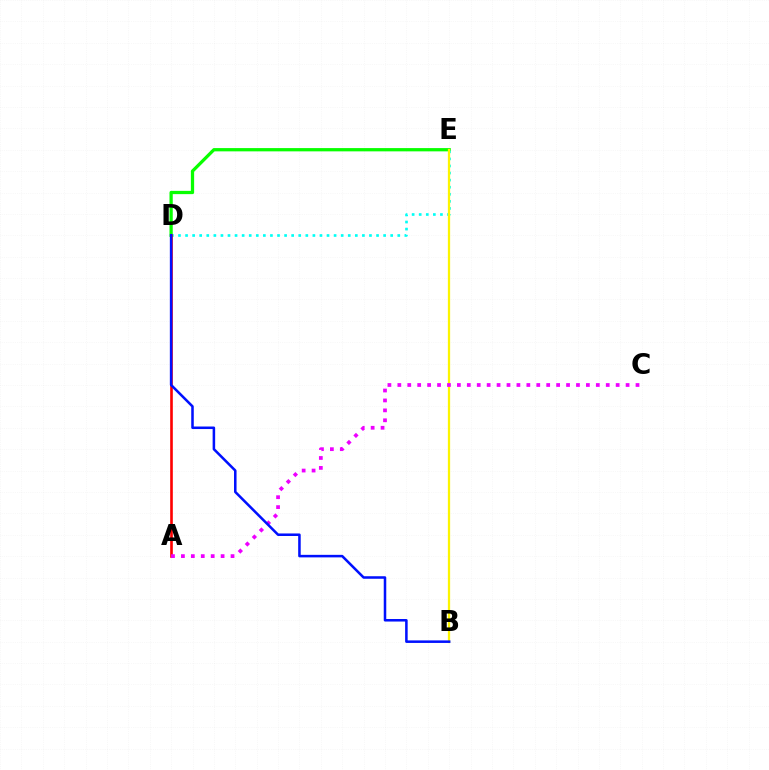{('D', 'E'): [{'color': '#08ff00', 'line_style': 'solid', 'thickness': 2.35}, {'color': '#00fff6', 'line_style': 'dotted', 'thickness': 1.92}], ('A', 'D'): [{'color': '#ff0000', 'line_style': 'solid', 'thickness': 1.89}], ('B', 'E'): [{'color': '#fcf500', 'line_style': 'solid', 'thickness': 1.63}], ('A', 'C'): [{'color': '#ee00ff', 'line_style': 'dotted', 'thickness': 2.7}], ('B', 'D'): [{'color': '#0010ff', 'line_style': 'solid', 'thickness': 1.82}]}